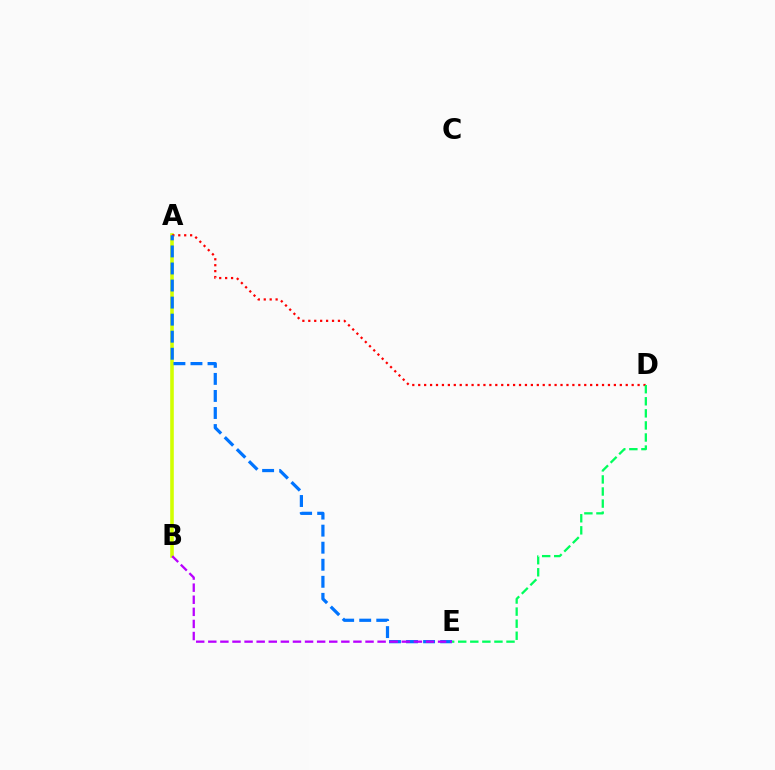{('A', 'B'): [{'color': '#d1ff00', 'line_style': 'solid', 'thickness': 2.58}], ('A', 'D'): [{'color': '#ff0000', 'line_style': 'dotted', 'thickness': 1.61}], ('A', 'E'): [{'color': '#0074ff', 'line_style': 'dashed', 'thickness': 2.32}], ('B', 'E'): [{'color': '#b900ff', 'line_style': 'dashed', 'thickness': 1.64}], ('D', 'E'): [{'color': '#00ff5c', 'line_style': 'dashed', 'thickness': 1.64}]}